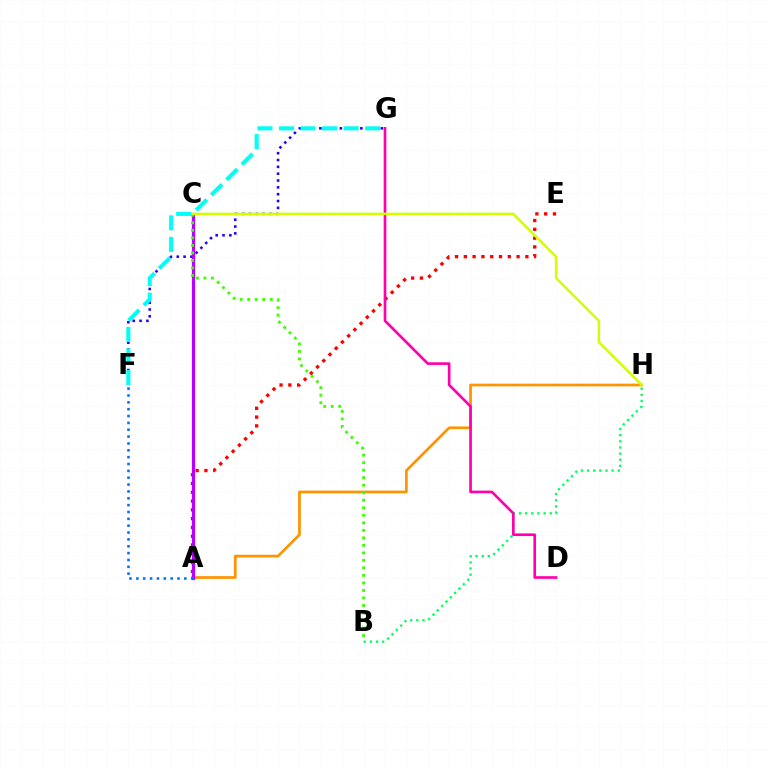{('B', 'H'): [{'color': '#00ff5c', 'line_style': 'dotted', 'thickness': 1.67}], ('A', 'E'): [{'color': '#ff0000', 'line_style': 'dotted', 'thickness': 2.39}], ('A', 'H'): [{'color': '#ff9400', 'line_style': 'solid', 'thickness': 1.96}], ('F', 'G'): [{'color': '#2500ff', 'line_style': 'dotted', 'thickness': 1.86}, {'color': '#00fff6', 'line_style': 'dashed', 'thickness': 2.93}], ('A', 'C'): [{'color': '#b900ff', 'line_style': 'solid', 'thickness': 2.3}], ('B', 'C'): [{'color': '#3dff00', 'line_style': 'dotted', 'thickness': 2.04}], ('A', 'F'): [{'color': '#0074ff', 'line_style': 'dotted', 'thickness': 1.86}], ('D', 'G'): [{'color': '#ff00ac', 'line_style': 'solid', 'thickness': 1.92}], ('C', 'H'): [{'color': '#d1ff00', 'line_style': 'solid', 'thickness': 1.78}]}